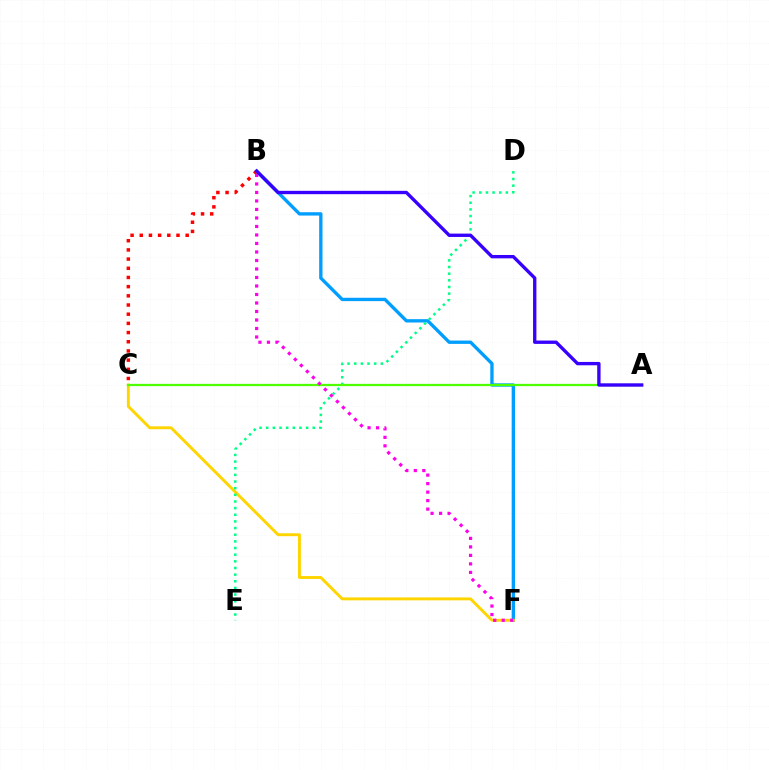{('B', 'F'): [{'color': '#009eff', 'line_style': 'solid', 'thickness': 2.4}, {'color': '#ff00ed', 'line_style': 'dotted', 'thickness': 2.31}], ('C', 'F'): [{'color': '#ffd500', 'line_style': 'solid', 'thickness': 2.09}], ('D', 'E'): [{'color': '#00ff86', 'line_style': 'dotted', 'thickness': 1.81}], ('A', 'C'): [{'color': '#4fff00', 'line_style': 'solid', 'thickness': 1.62}], ('B', 'C'): [{'color': '#ff0000', 'line_style': 'dotted', 'thickness': 2.5}], ('A', 'B'): [{'color': '#3700ff', 'line_style': 'solid', 'thickness': 2.41}]}